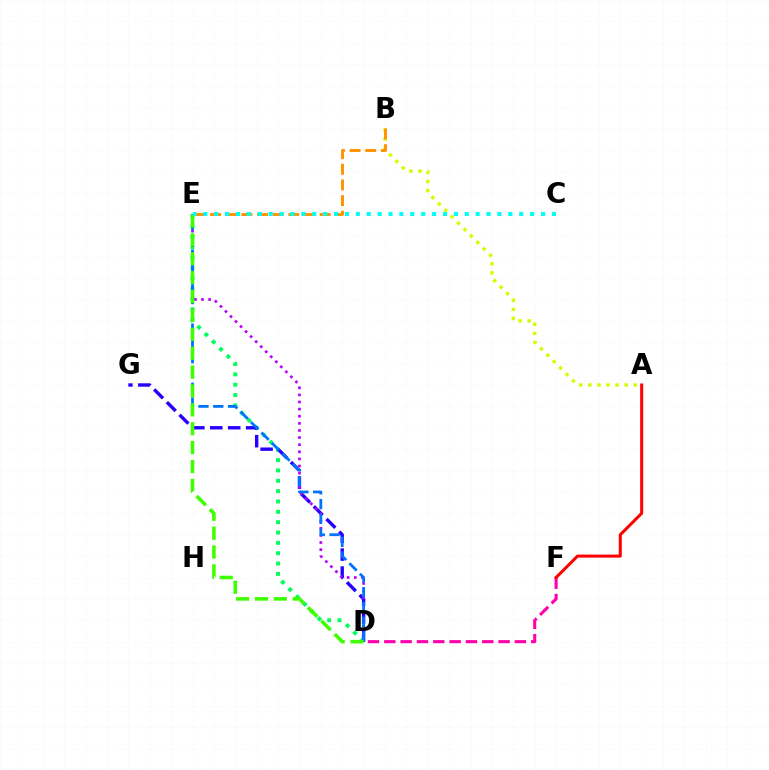{('A', 'B'): [{'color': '#d1ff00', 'line_style': 'dotted', 'thickness': 2.47}], ('D', 'E'): [{'color': '#00ff5c', 'line_style': 'dotted', 'thickness': 2.81}, {'color': '#b900ff', 'line_style': 'dotted', 'thickness': 1.93}, {'color': '#0074ff', 'line_style': 'dashed', 'thickness': 2.01}, {'color': '#3dff00', 'line_style': 'dashed', 'thickness': 2.57}], ('D', 'F'): [{'color': '#ff00ac', 'line_style': 'dashed', 'thickness': 2.22}], ('B', 'E'): [{'color': '#ff9400', 'line_style': 'dashed', 'thickness': 2.13}], ('D', 'G'): [{'color': '#2500ff', 'line_style': 'dashed', 'thickness': 2.44}], ('A', 'F'): [{'color': '#ff0000', 'line_style': 'solid', 'thickness': 2.18}], ('C', 'E'): [{'color': '#00fff6', 'line_style': 'dotted', 'thickness': 2.96}]}